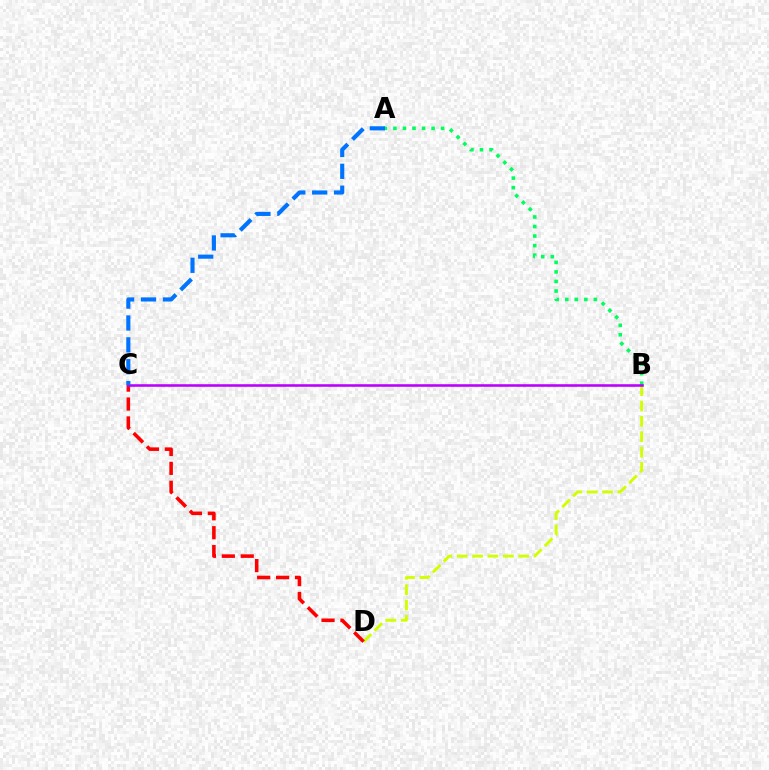{('B', 'D'): [{'color': '#d1ff00', 'line_style': 'dashed', 'thickness': 2.09}], ('A', 'B'): [{'color': '#00ff5c', 'line_style': 'dotted', 'thickness': 2.59}], ('C', 'D'): [{'color': '#ff0000', 'line_style': 'dashed', 'thickness': 2.57}], ('B', 'C'): [{'color': '#b900ff', 'line_style': 'solid', 'thickness': 1.85}], ('A', 'C'): [{'color': '#0074ff', 'line_style': 'dashed', 'thickness': 2.97}]}